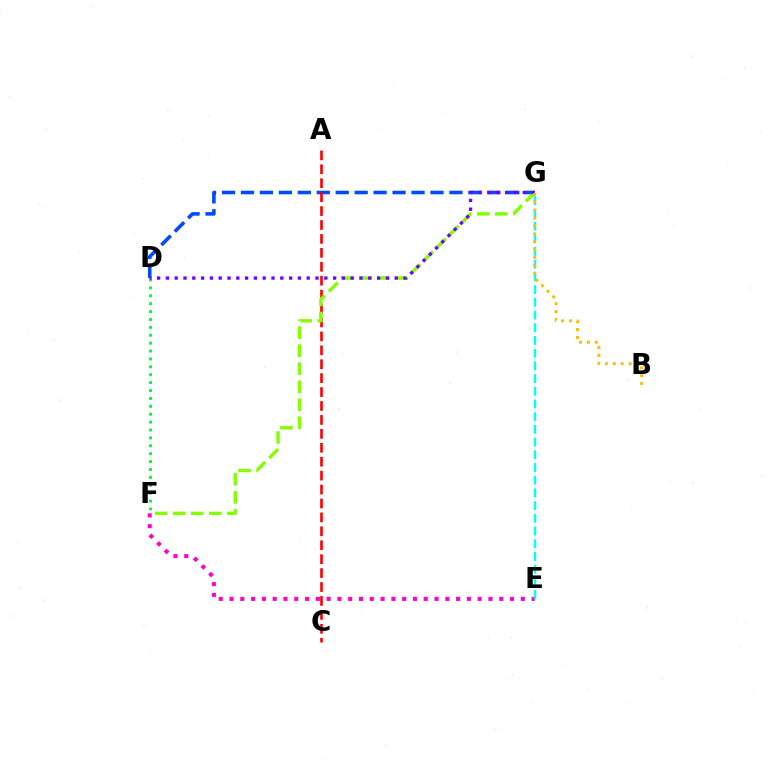{('D', 'G'): [{'color': '#004bff', 'line_style': 'dashed', 'thickness': 2.57}, {'color': '#7200ff', 'line_style': 'dotted', 'thickness': 2.39}], ('D', 'F'): [{'color': '#00ff39', 'line_style': 'dotted', 'thickness': 2.15}], ('E', 'F'): [{'color': '#ff00cf', 'line_style': 'dotted', 'thickness': 2.93}], ('A', 'C'): [{'color': '#ff0000', 'line_style': 'dashed', 'thickness': 1.89}], ('E', 'G'): [{'color': '#00fff6', 'line_style': 'dashed', 'thickness': 1.73}], ('F', 'G'): [{'color': '#84ff00', 'line_style': 'dashed', 'thickness': 2.45}], ('B', 'G'): [{'color': '#ffbd00', 'line_style': 'dotted', 'thickness': 2.14}]}